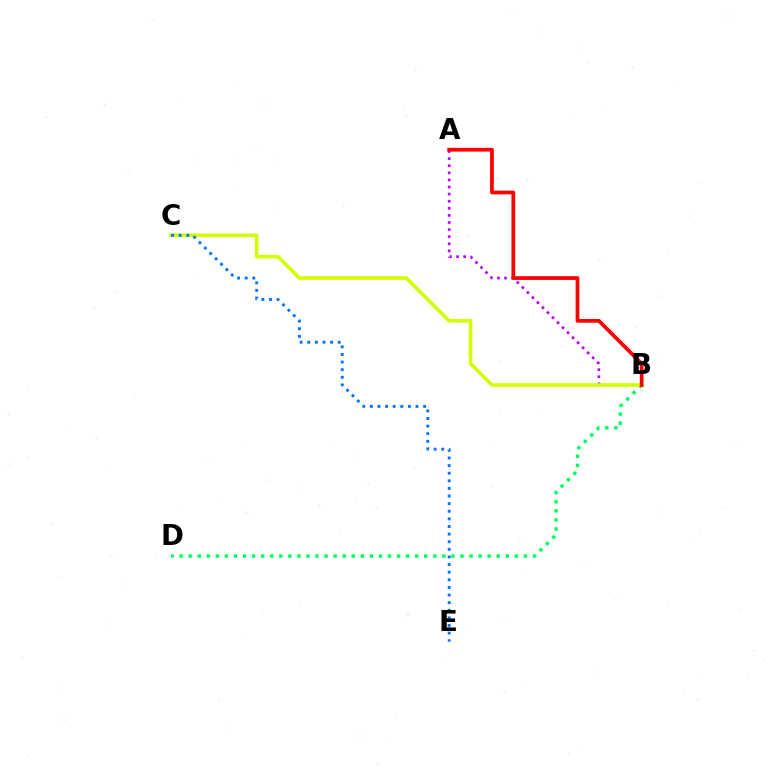{('B', 'D'): [{'color': '#00ff5c', 'line_style': 'dotted', 'thickness': 2.46}], ('A', 'B'): [{'color': '#b900ff', 'line_style': 'dotted', 'thickness': 1.93}, {'color': '#ff0000', 'line_style': 'solid', 'thickness': 2.69}], ('B', 'C'): [{'color': '#d1ff00', 'line_style': 'solid', 'thickness': 2.59}], ('C', 'E'): [{'color': '#0074ff', 'line_style': 'dotted', 'thickness': 2.07}]}